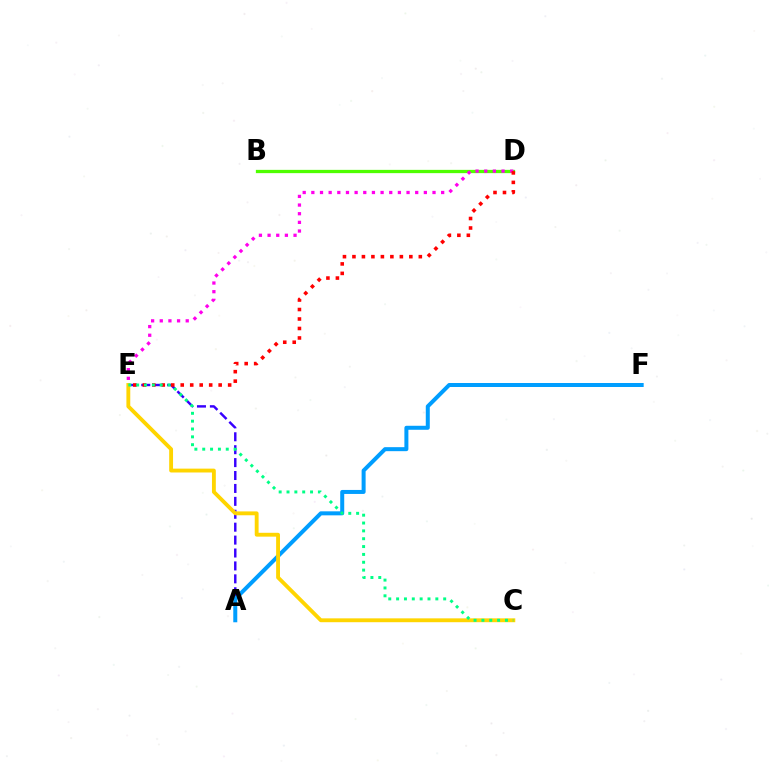{('B', 'D'): [{'color': '#4fff00', 'line_style': 'solid', 'thickness': 2.36}], ('D', 'E'): [{'color': '#ff00ed', 'line_style': 'dotted', 'thickness': 2.35}, {'color': '#ff0000', 'line_style': 'dotted', 'thickness': 2.58}], ('A', 'E'): [{'color': '#3700ff', 'line_style': 'dashed', 'thickness': 1.75}], ('A', 'F'): [{'color': '#009eff', 'line_style': 'solid', 'thickness': 2.88}], ('C', 'E'): [{'color': '#ffd500', 'line_style': 'solid', 'thickness': 2.78}, {'color': '#00ff86', 'line_style': 'dotted', 'thickness': 2.13}]}